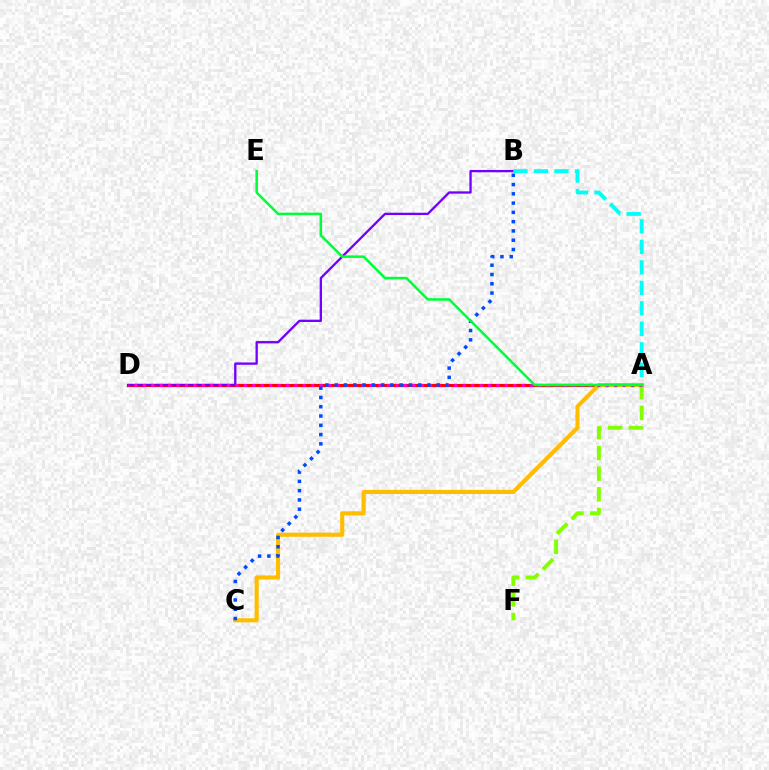{('A', 'D'): [{'color': '#ff0000', 'line_style': 'solid', 'thickness': 2.28}, {'color': '#ff00cf', 'line_style': 'dotted', 'thickness': 2.29}], ('A', 'C'): [{'color': '#ffbd00', 'line_style': 'solid', 'thickness': 2.97}], ('B', 'D'): [{'color': '#7200ff', 'line_style': 'solid', 'thickness': 1.67}], ('A', 'B'): [{'color': '#00fff6', 'line_style': 'dashed', 'thickness': 2.78}], ('A', 'F'): [{'color': '#84ff00', 'line_style': 'dashed', 'thickness': 2.81}], ('B', 'C'): [{'color': '#004bff', 'line_style': 'dotted', 'thickness': 2.52}], ('A', 'E'): [{'color': '#00ff39', 'line_style': 'solid', 'thickness': 1.83}]}